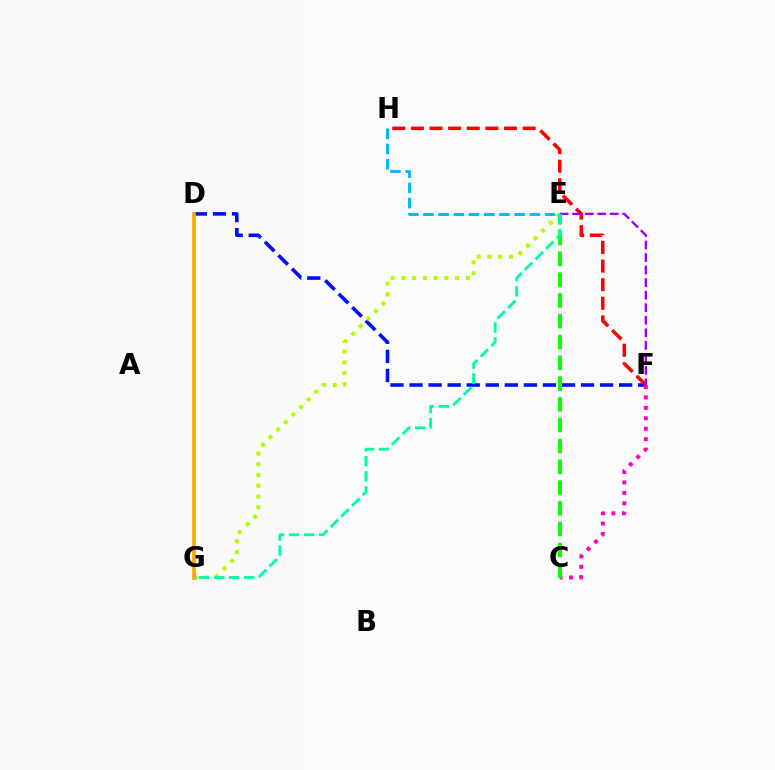{('D', 'F'): [{'color': '#0010ff', 'line_style': 'dashed', 'thickness': 2.59}], ('C', 'F'): [{'color': '#ff00bd', 'line_style': 'dotted', 'thickness': 2.84}], ('E', 'H'): [{'color': '#00b5ff', 'line_style': 'dashed', 'thickness': 2.07}], ('E', 'G'): [{'color': '#b3ff00', 'line_style': 'dotted', 'thickness': 2.92}, {'color': '#00ff9d', 'line_style': 'dashed', 'thickness': 2.04}], ('F', 'H'): [{'color': '#ff0000', 'line_style': 'dashed', 'thickness': 2.53}], ('E', 'F'): [{'color': '#9b00ff', 'line_style': 'dashed', 'thickness': 1.7}], ('C', 'E'): [{'color': '#08ff00', 'line_style': 'dashed', 'thickness': 2.82}], ('D', 'G'): [{'color': '#ffa500', 'line_style': 'solid', 'thickness': 2.63}]}